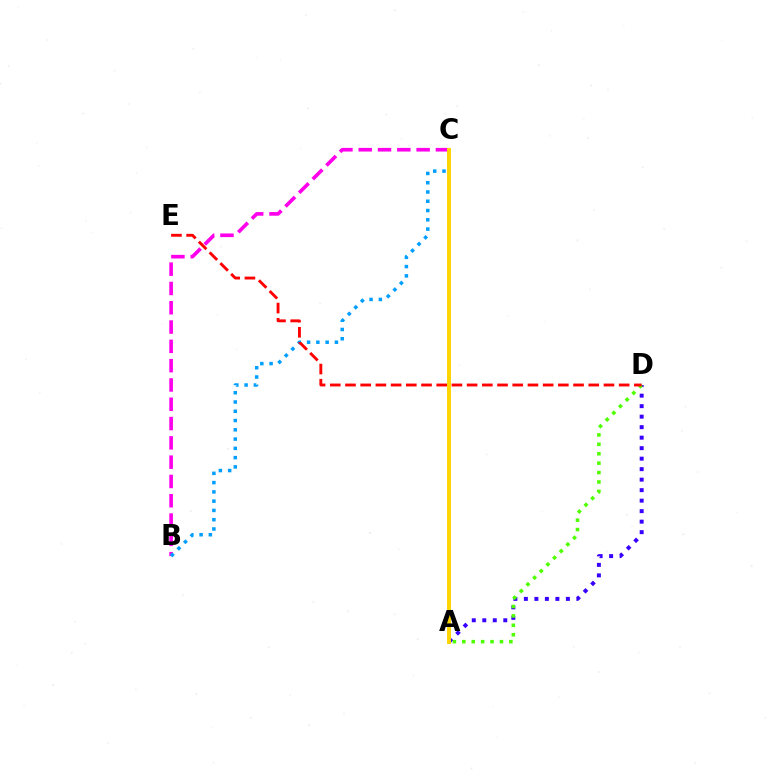{('B', 'C'): [{'color': '#ff00ed', 'line_style': 'dashed', 'thickness': 2.62}, {'color': '#009eff', 'line_style': 'dotted', 'thickness': 2.52}], ('A', 'C'): [{'color': '#00ff86', 'line_style': 'solid', 'thickness': 1.53}, {'color': '#ffd500', 'line_style': 'solid', 'thickness': 2.83}], ('A', 'D'): [{'color': '#3700ff', 'line_style': 'dotted', 'thickness': 2.85}, {'color': '#4fff00', 'line_style': 'dotted', 'thickness': 2.56}], ('D', 'E'): [{'color': '#ff0000', 'line_style': 'dashed', 'thickness': 2.07}]}